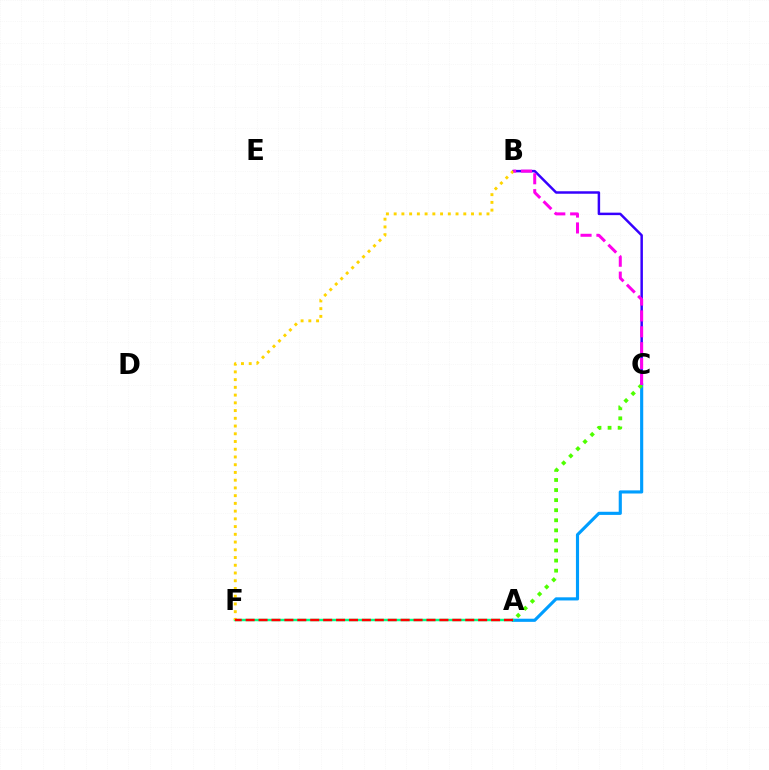{('B', 'C'): [{'color': '#3700ff', 'line_style': 'solid', 'thickness': 1.79}, {'color': '#ff00ed', 'line_style': 'dashed', 'thickness': 2.16}], ('A', 'C'): [{'color': '#009eff', 'line_style': 'solid', 'thickness': 2.26}, {'color': '#4fff00', 'line_style': 'dotted', 'thickness': 2.74}], ('A', 'F'): [{'color': '#00ff86', 'line_style': 'solid', 'thickness': 1.77}, {'color': '#ff0000', 'line_style': 'dashed', 'thickness': 1.75}], ('B', 'F'): [{'color': '#ffd500', 'line_style': 'dotted', 'thickness': 2.1}]}